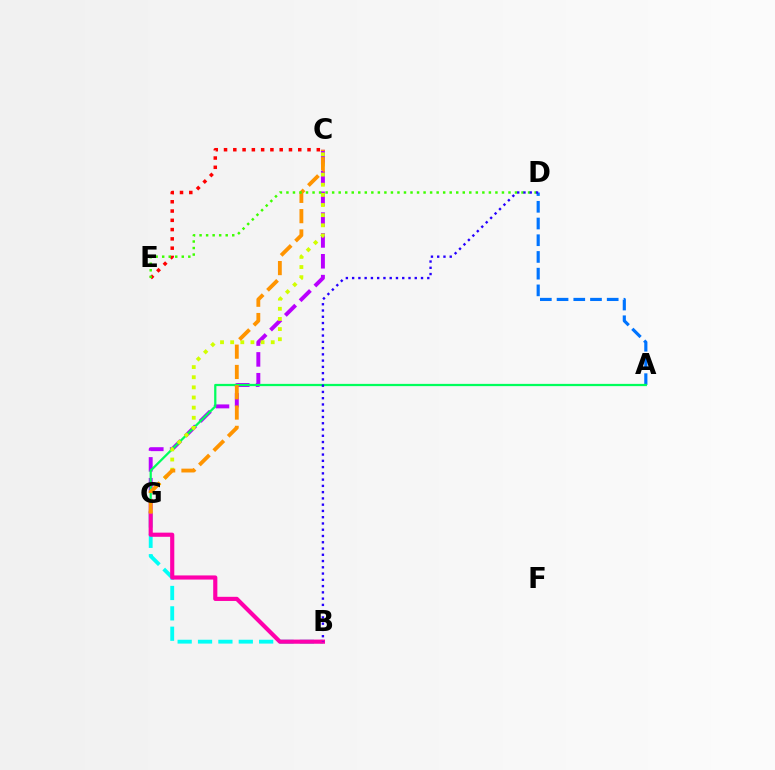{('B', 'G'): [{'color': '#00fff6', 'line_style': 'dashed', 'thickness': 2.77}, {'color': '#ff00ac', 'line_style': 'solid', 'thickness': 2.99}], ('C', 'G'): [{'color': '#b900ff', 'line_style': 'dashed', 'thickness': 2.83}, {'color': '#d1ff00', 'line_style': 'dotted', 'thickness': 2.76}, {'color': '#ff9400', 'line_style': 'dashed', 'thickness': 2.76}], ('C', 'E'): [{'color': '#ff0000', 'line_style': 'dotted', 'thickness': 2.52}], ('A', 'D'): [{'color': '#0074ff', 'line_style': 'dashed', 'thickness': 2.27}], ('A', 'G'): [{'color': '#00ff5c', 'line_style': 'solid', 'thickness': 1.61}], ('D', 'E'): [{'color': '#3dff00', 'line_style': 'dotted', 'thickness': 1.77}], ('B', 'D'): [{'color': '#2500ff', 'line_style': 'dotted', 'thickness': 1.7}]}